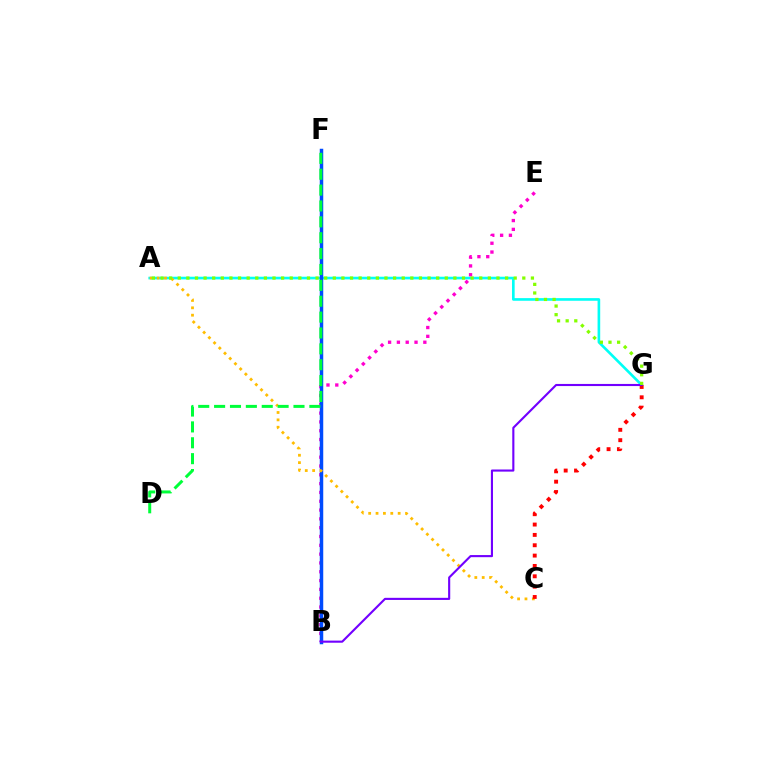{('A', 'G'): [{'color': '#00fff6', 'line_style': 'solid', 'thickness': 1.9}, {'color': '#84ff00', 'line_style': 'dotted', 'thickness': 2.34}], ('B', 'E'): [{'color': '#ff00cf', 'line_style': 'dotted', 'thickness': 2.39}], ('B', 'F'): [{'color': '#004bff', 'line_style': 'solid', 'thickness': 2.51}], ('A', 'C'): [{'color': '#ffbd00', 'line_style': 'dotted', 'thickness': 2.0}], ('D', 'F'): [{'color': '#00ff39', 'line_style': 'dashed', 'thickness': 2.16}], ('C', 'G'): [{'color': '#ff0000', 'line_style': 'dotted', 'thickness': 2.81}], ('B', 'G'): [{'color': '#7200ff', 'line_style': 'solid', 'thickness': 1.53}]}